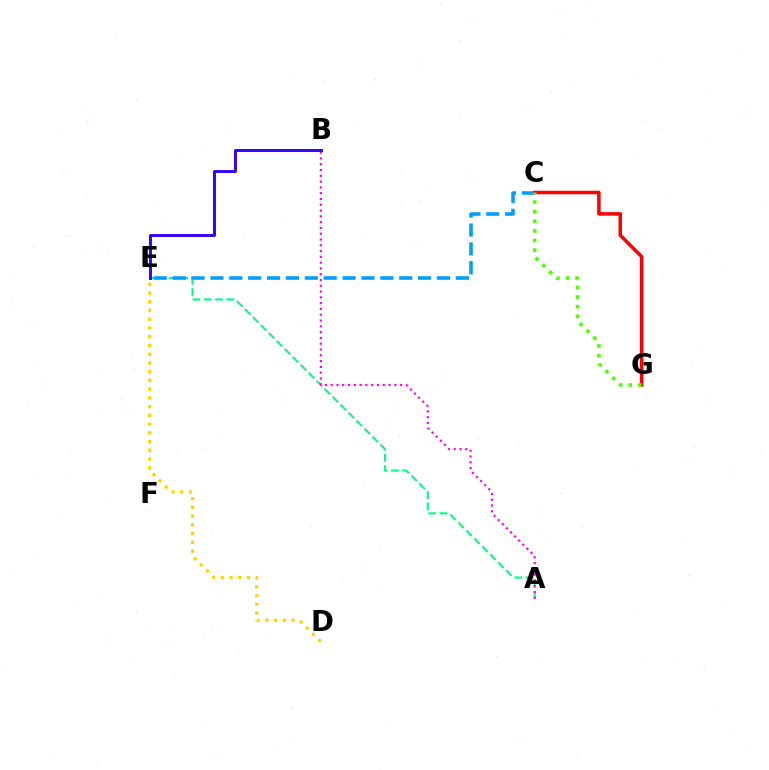{('A', 'E'): [{'color': '#00ff86', 'line_style': 'dashed', 'thickness': 1.53}], ('C', 'E'): [{'color': '#009eff', 'line_style': 'dashed', 'thickness': 2.56}], ('D', 'E'): [{'color': '#ffd500', 'line_style': 'dotted', 'thickness': 2.37}], ('A', 'B'): [{'color': '#ff00ed', 'line_style': 'dotted', 'thickness': 1.57}], ('C', 'G'): [{'color': '#ff0000', 'line_style': 'solid', 'thickness': 2.53}, {'color': '#4fff00', 'line_style': 'dotted', 'thickness': 2.62}], ('B', 'E'): [{'color': '#3700ff', 'line_style': 'solid', 'thickness': 2.11}]}